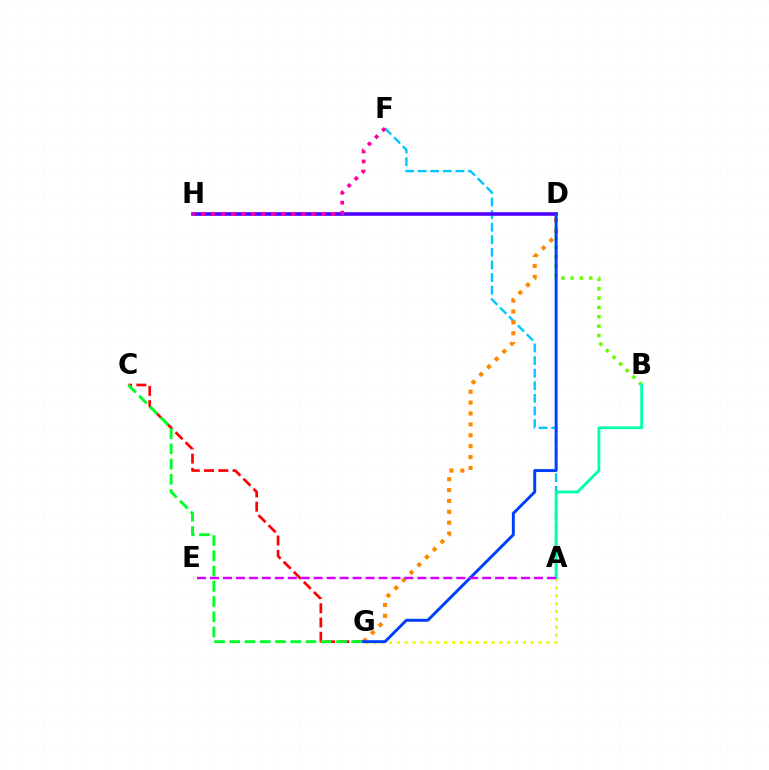{('A', 'G'): [{'color': '#eeff00', 'line_style': 'dotted', 'thickness': 2.14}], ('A', 'F'): [{'color': '#00c7ff', 'line_style': 'dashed', 'thickness': 1.71}], ('C', 'G'): [{'color': '#ff0000', 'line_style': 'dashed', 'thickness': 1.93}, {'color': '#00ff27', 'line_style': 'dashed', 'thickness': 2.07}], ('B', 'D'): [{'color': '#66ff00', 'line_style': 'dotted', 'thickness': 2.54}], ('D', 'H'): [{'color': '#4f00ff', 'line_style': 'solid', 'thickness': 2.59}], ('F', 'H'): [{'color': '#ff00a0', 'line_style': 'dotted', 'thickness': 2.72}], ('D', 'G'): [{'color': '#ff8800', 'line_style': 'dotted', 'thickness': 2.96}, {'color': '#003fff', 'line_style': 'solid', 'thickness': 2.12}], ('A', 'B'): [{'color': '#00ffaf', 'line_style': 'solid', 'thickness': 2.04}], ('A', 'E'): [{'color': '#d600ff', 'line_style': 'dashed', 'thickness': 1.76}]}